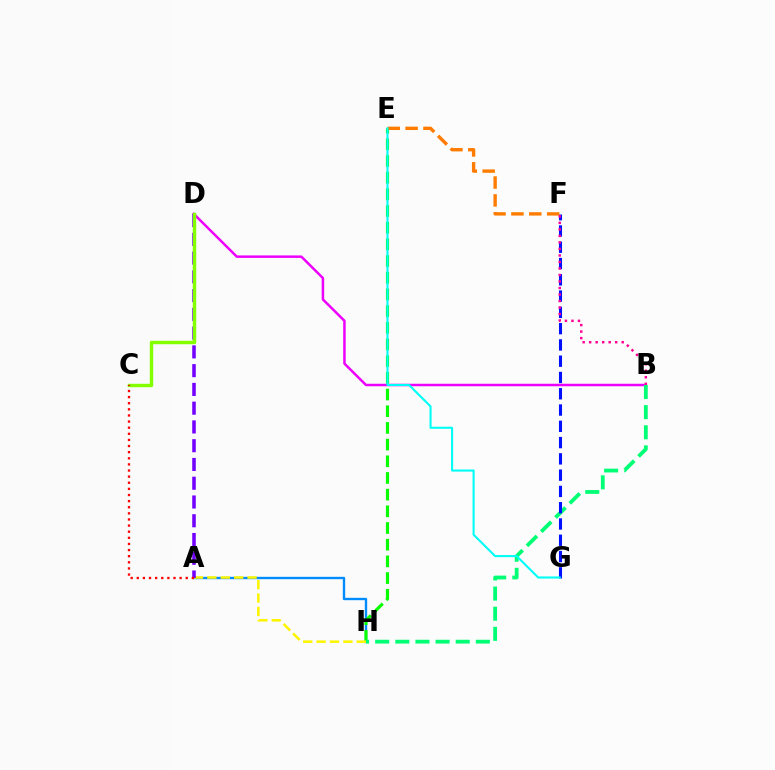{('B', 'D'): [{'color': '#ee00ff', 'line_style': 'solid', 'thickness': 1.79}], ('A', 'H'): [{'color': '#008cff', 'line_style': 'solid', 'thickness': 1.71}, {'color': '#fcf500', 'line_style': 'dashed', 'thickness': 1.82}], ('E', 'H'): [{'color': '#08ff00', 'line_style': 'dashed', 'thickness': 2.27}], ('B', 'H'): [{'color': '#00ff74', 'line_style': 'dashed', 'thickness': 2.73}], ('F', 'G'): [{'color': '#0010ff', 'line_style': 'dashed', 'thickness': 2.21}], ('E', 'F'): [{'color': '#ff7c00', 'line_style': 'dashed', 'thickness': 2.43}], ('E', 'G'): [{'color': '#00fff6', 'line_style': 'solid', 'thickness': 1.51}], ('A', 'D'): [{'color': '#7200ff', 'line_style': 'dashed', 'thickness': 2.55}], ('C', 'D'): [{'color': '#84ff00', 'line_style': 'solid', 'thickness': 2.47}], ('A', 'C'): [{'color': '#ff0000', 'line_style': 'dotted', 'thickness': 1.66}], ('B', 'F'): [{'color': '#ff0094', 'line_style': 'dotted', 'thickness': 1.77}]}